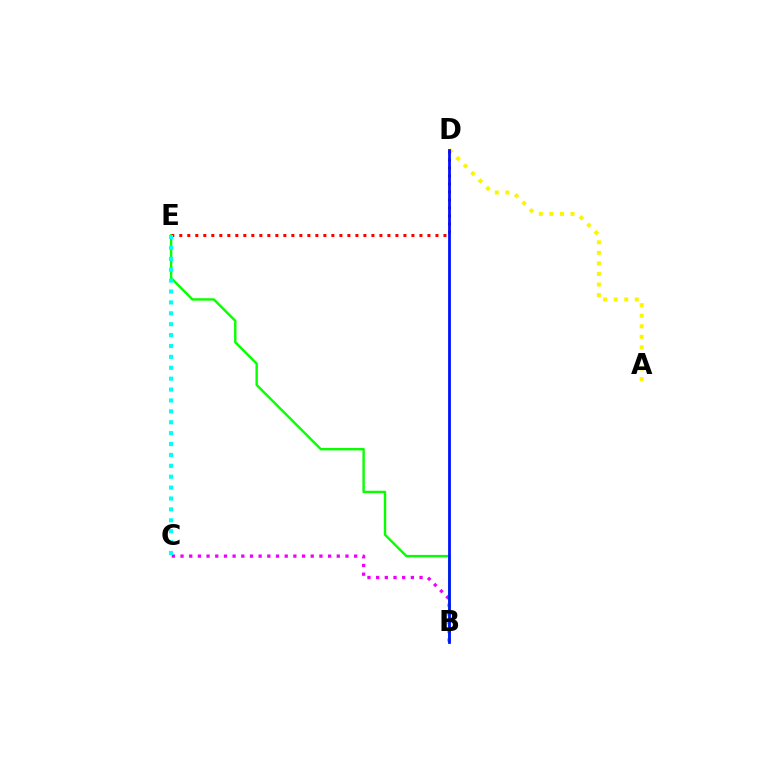{('A', 'D'): [{'color': '#fcf500', 'line_style': 'dotted', 'thickness': 2.87}], ('B', 'C'): [{'color': '#ee00ff', 'line_style': 'dotted', 'thickness': 2.36}], ('B', 'E'): [{'color': '#08ff00', 'line_style': 'solid', 'thickness': 1.73}], ('D', 'E'): [{'color': '#ff0000', 'line_style': 'dotted', 'thickness': 2.17}], ('C', 'E'): [{'color': '#00fff6', 'line_style': 'dotted', 'thickness': 2.96}], ('B', 'D'): [{'color': '#0010ff', 'line_style': 'solid', 'thickness': 2.0}]}